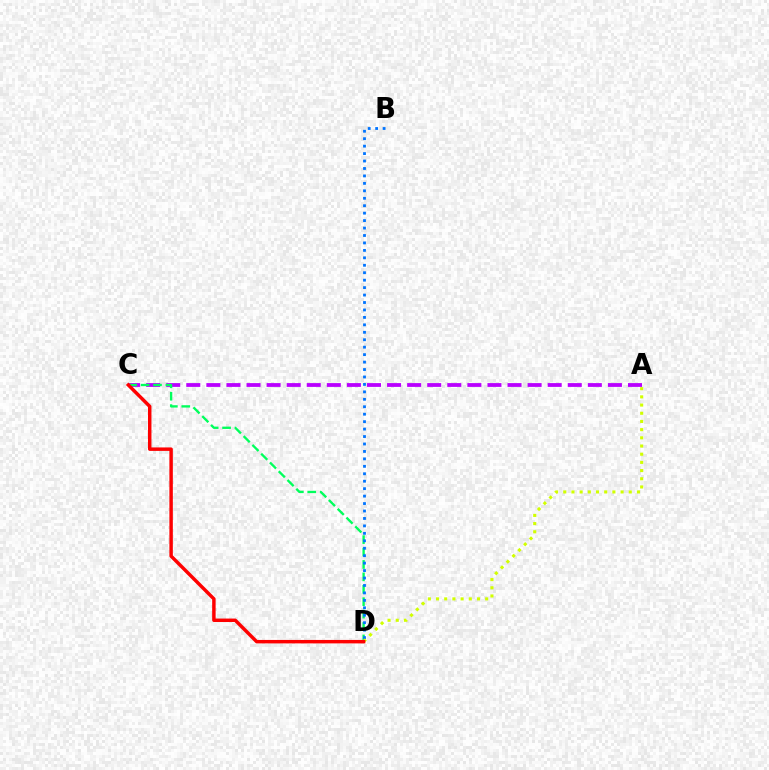{('A', 'C'): [{'color': '#b900ff', 'line_style': 'dashed', 'thickness': 2.73}], ('C', 'D'): [{'color': '#00ff5c', 'line_style': 'dashed', 'thickness': 1.69}, {'color': '#ff0000', 'line_style': 'solid', 'thickness': 2.49}], ('B', 'D'): [{'color': '#0074ff', 'line_style': 'dotted', 'thickness': 2.02}], ('A', 'D'): [{'color': '#d1ff00', 'line_style': 'dotted', 'thickness': 2.23}]}